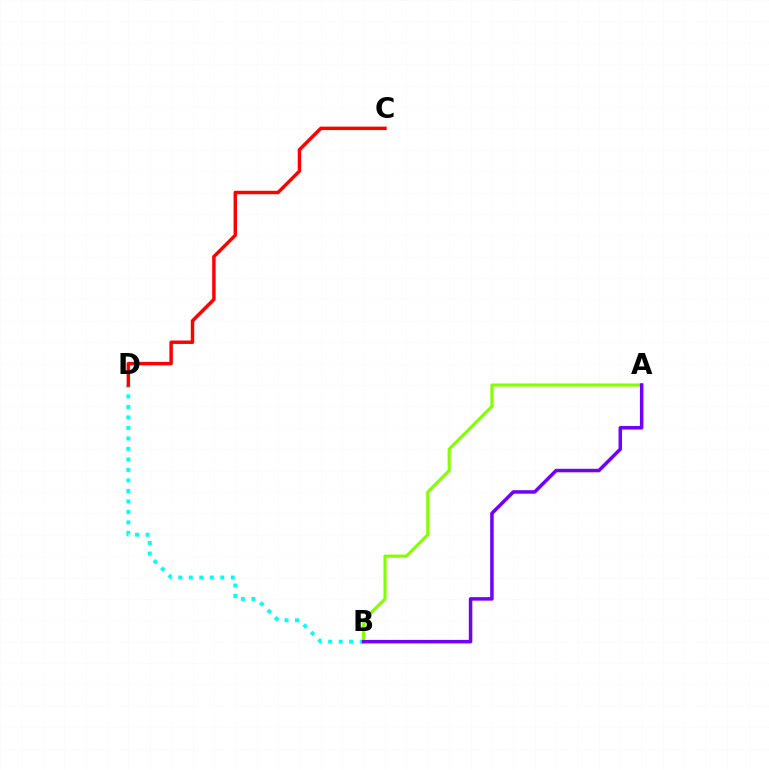{('B', 'D'): [{'color': '#00fff6', 'line_style': 'dotted', 'thickness': 2.85}], ('C', 'D'): [{'color': '#ff0000', 'line_style': 'solid', 'thickness': 2.48}], ('A', 'B'): [{'color': '#84ff00', 'line_style': 'solid', 'thickness': 2.24}, {'color': '#7200ff', 'line_style': 'solid', 'thickness': 2.52}]}